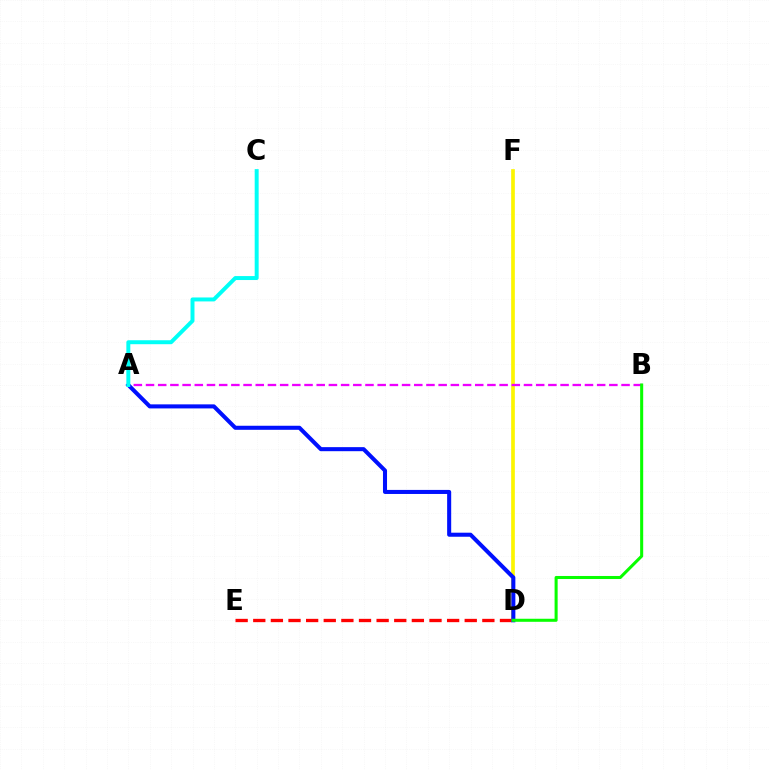{('D', 'E'): [{'color': '#ff0000', 'line_style': 'dashed', 'thickness': 2.39}], ('D', 'F'): [{'color': '#fcf500', 'line_style': 'solid', 'thickness': 2.65}], ('A', 'D'): [{'color': '#0010ff', 'line_style': 'solid', 'thickness': 2.92}], ('A', 'B'): [{'color': '#ee00ff', 'line_style': 'dashed', 'thickness': 1.66}], ('B', 'D'): [{'color': '#08ff00', 'line_style': 'solid', 'thickness': 2.2}], ('A', 'C'): [{'color': '#00fff6', 'line_style': 'solid', 'thickness': 2.85}]}